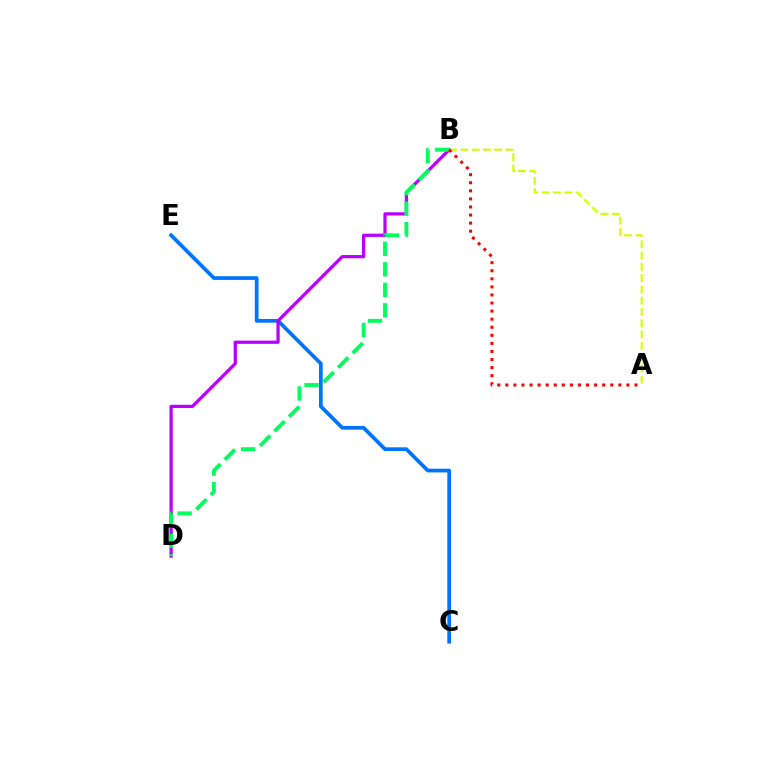{('C', 'E'): [{'color': '#0074ff', 'line_style': 'solid', 'thickness': 2.68}], ('B', 'D'): [{'color': '#b900ff', 'line_style': 'solid', 'thickness': 2.33}, {'color': '#00ff5c', 'line_style': 'dashed', 'thickness': 2.79}], ('A', 'B'): [{'color': '#d1ff00', 'line_style': 'dashed', 'thickness': 1.53}, {'color': '#ff0000', 'line_style': 'dotted', 'thickness': 2.19}]}